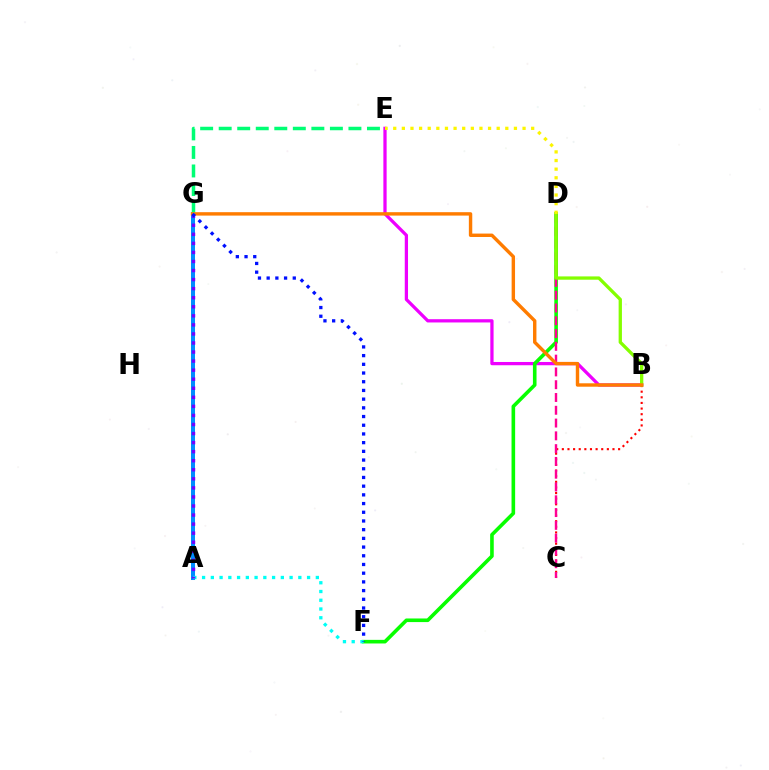{('B', 'E'): [{'color': '#ee00ff', 'line_style': 'solid', 'thickness': 2.35}], ('A', 'G'): [{'color': '#008cff', 'line_style': 'solid', 'thickness': 2.89}, {'color': '#7200ff', 'line_style': 'dotted', 'thickness': 2.46}], ('B', 'C'): [{'color': '#ff0000', 'line_style': 'dotted', 'thickness': 1.53}], ('D', 'F'): [{'color': '#08ff00', 'line_style': 'solid', 'thickness': 2.6}], ('C', 'D'): [{'color': '#ff0094', 'line_style': 'dashed', 'thickness': 1.74}], ('B', 'D'): [{'color': '#84ff00', 'line_style': 'solid', 'thickness': 2.38}], ('A', 'F'): [{'color': '#00fff6', 'line_style': 'dotted', 'thickness': 2.38}], ('E', 'G'): [{'color': '#00ff74', 'line_style': 'dashed', 'thickness': 2.52}], ('D', 'E'): [{'color': '#fcf500', 'line_style': 'dotted', 'thickness': 2.34}], ('B', 'G'): [{'color': '#ff7c00', 'line_style': 'solid', 'thickness': 2.46}], ('F', 'G'): [{'color': '#0010ff', 'line_style': 'dotted', 'thickness': 2.36}]}